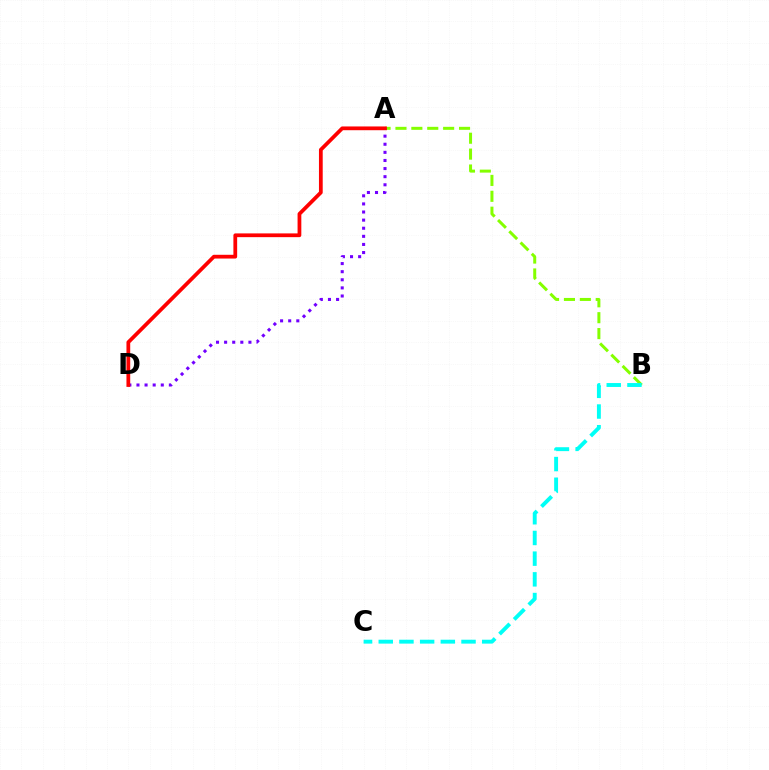{('A', 'B'): [{'color': '#84ff00', 'line_style': 'dashed', 'thickness': 2.16}], ('B', 'C'): [{'color': '#00fff6', 'line_style': 'dashed', 'thickness': 2.81}], ('A', 'D'): [{'color': '#7200ff', 'line_style': 'dotted', 'thickness': 2.2}, {'color': '#ff0000', 'line_style': 'solid', 'thickness': 2.7}]}